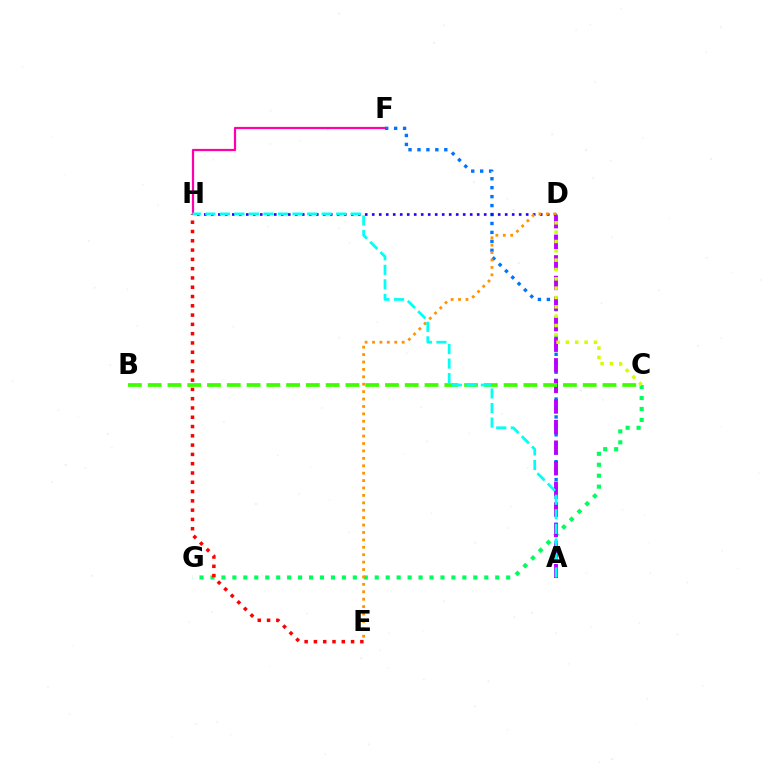{('A', 'F'): [{'color': '#0074ff', 'line_style': 'dotted', 'thickness': 2.43}], ('F', 'H'): [{'color': '#ff00ac', 'line_style': 'solid', 'thickness': 1.6}], ('C', 'G'): [{'color': '#00ff5c', 'line_style': 'dotted', 'thickness': 2.98}], ('A', 'D'): [{'color': '#b900ff', 'line_style': 'dashed', 'thickness': 2.8}], ('C', 'D'): [{'color': '#d1ff00', 'line_style': 'dotted', 'thickness': 2.54}], ('D', 'H'): [{'color': '#2500ff', 'line_style': 'dotted', 'thickness': 1.9}], ('B', 'C'): [{'color': '#3dff00', 'line_style': 'dashed', 'thickness': 2.69}], ('E', 'H'): [{'color': '#ff0000', 'line_style': 'dotted', 'thickness': 2.52}], ('D', 'E'): [{'color': '#ff9400', 'line_style': 'dotted', 'thickness': 2.01}], ('A', 'H'): [{'color': '#00fff6', 'line_style': 'dashed', 'thickness': 1.97}]}